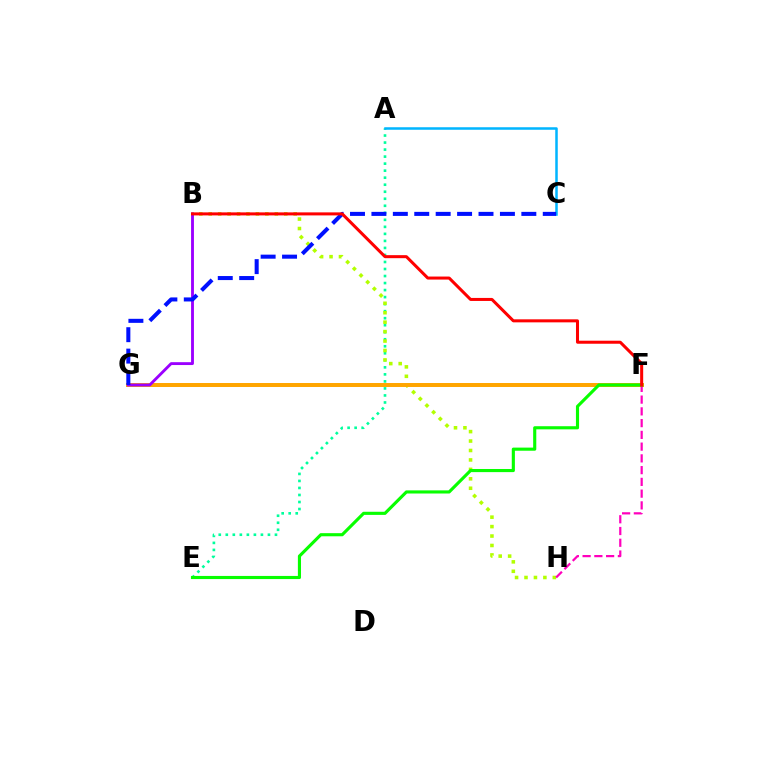{('A', 'E'): [{'color': '#00ff9d', 'line_style': 'dotted', 'thickness': 1.91}], ('B', 'H'): [{'color': '#b3ff00', 'line_style': 'dotted', 'thickness': 2.57}], ('F', 'G'): [{'color': '#ffa500', 'line_style': 'solid', 'thickness': 2.86}], ('F', 'H'): [{'color': '#ff00bd', 'line_style': 'dashed', 'thickness': 1.6}], ('B', 'G'): [{'color': '#9b00ff', 'line_style': 'solid', 'thickness': 2.06}], ('A', 'C'): [{'color': '#00b5ff', 'line_style': 'solid', 'thickness': 1.81}], ('E', 'F'): [{'color': '#08ff00', 'line_style': 'solid', 'thickness': 2.25}], ('C', 'G'): [{'color': '#0010ff', 'line_style': 'dashed', 'thickness': 2.91}], ('B', 'F'): [{'color': '#ff0000', 'line_style': 'solid', 'thickness': 2.18}]}